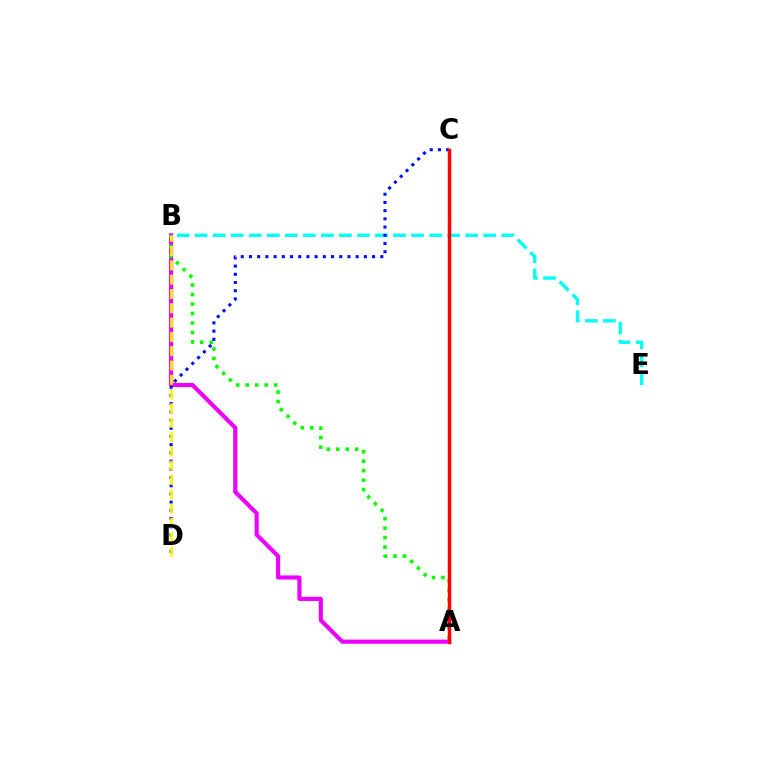{('A', 'B'): [{'color': '#ee00ff', 'line_style': 'solid', 'thickness': 2.98}, {'color': '#08ff00', 'line_style': 'dotted', 'thickness': 2.57}], ('B', 'E'): [{'color': '#00fff6', 'line_style': 'dashed', 'thickness': 2.45}], ('C', 'D'): [{'color': '#0010ff', 'line_style': 'dotted', 'thickness': 2.23}], ('B', 'D'): [{'color': '#fcf500', 'line_style': 'dashed', 'thickness': 1.94}], ('A', 'C'): [{'color': '#ff0000', 'line_style': 'solid', 'thickness': 2.51}]}